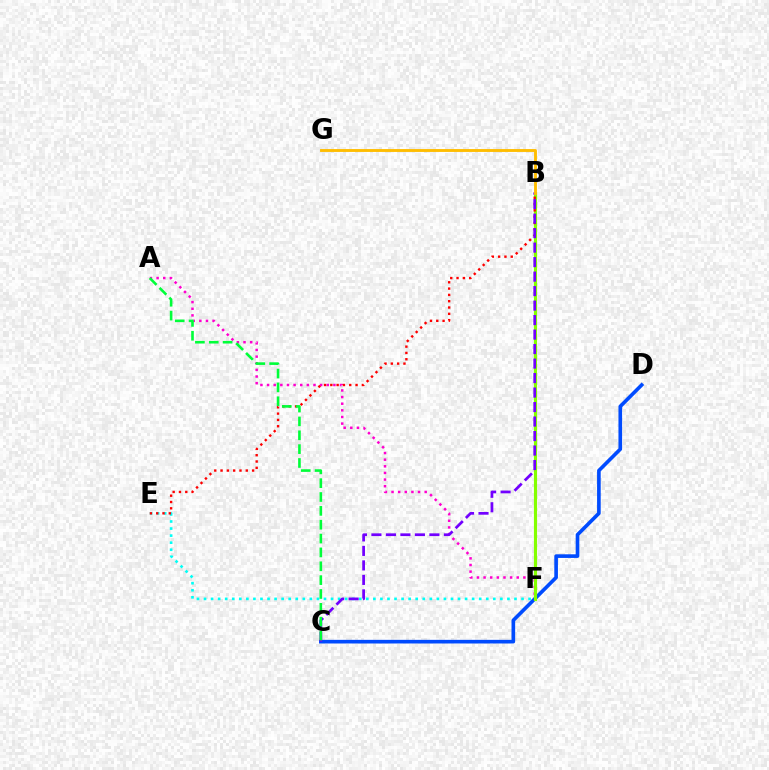{('C', 'D'): [{'color': '#004bff', 'line_style': 'solid', 'thickness': 2.62}], ('E', 'F'): [{'color': '#00fff6', 'line_style': 'dotted', 'thickness': 1.92}], ('A', 'F'): [{'color': '#ff00cf', 'line_style': 'dotted', 'thickness': 1.8}], ('B', 'F'): [{'color': '#84ff00', 'line_style': 'solid', 'thickness': 2.26}], ('B', 'E'): [{'color': '#ff0000', 'line_style': 'dotted', 'thickness': 1.71}], ('B', 'C'): [{'color': '#7200ff', 'line_style': 'dashed', 'thickness': 1.97}], ('A', 'C'): [{'color': '#00ff39', 'line_style': 'dashed', 'thickness': 1.88}], ('B', 'G'): [{'color': '#ffbd00', 'line_style': 'solid', 'thickness': 2.07}]}